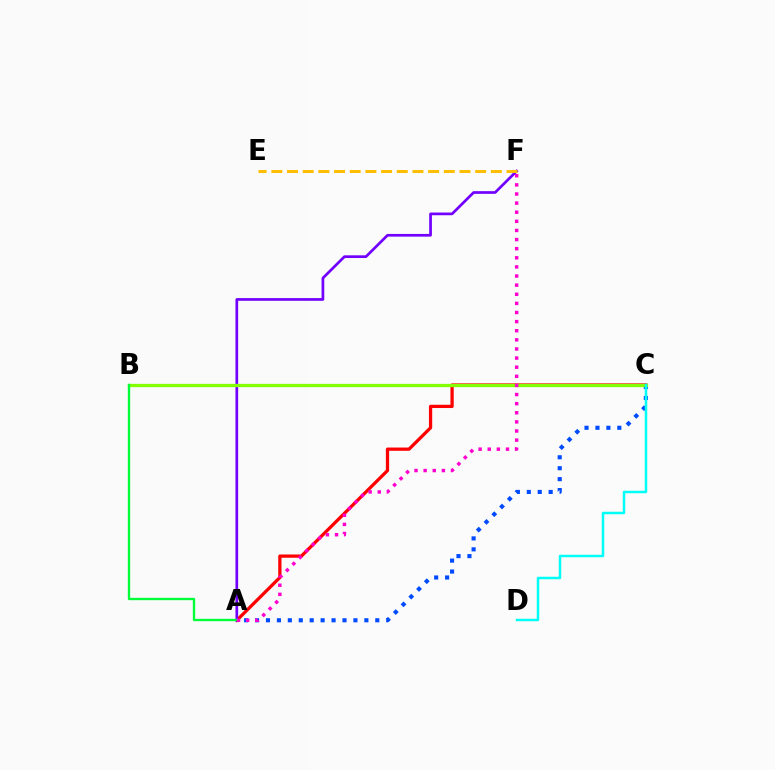{('A', 'C'): [{'color': '#ff0000', 'line_style': 'solid', 'thickness': 2.35}, {'color': '#004bff', 'line_style': 'dotted', 'thickness': 2.97}], ('A', 'F'): [{'color': '#7200ff', 'line_style': 'solid', 'thickness': 1.95}, {'color': '#ff00cf', 'line_style': 'dotted', 'thickness': 2.48}], ('B', 'C'): [{'color': '#84ff00', 'line_style': 'solid', 'thickness': 2.37}], ('A', 'B'): [{'color': '#00ff39', 'line_style': 'solid', 'thickness': 1.69}], ('E', 'F'): [{'color': '#ffbd00', 'line_style': 'dashed', 'thickness': 2.13}], ('C', 'D'): [{'color': '#00fff6', 'line_style': 'solid', 'thickness': 1.79}]}